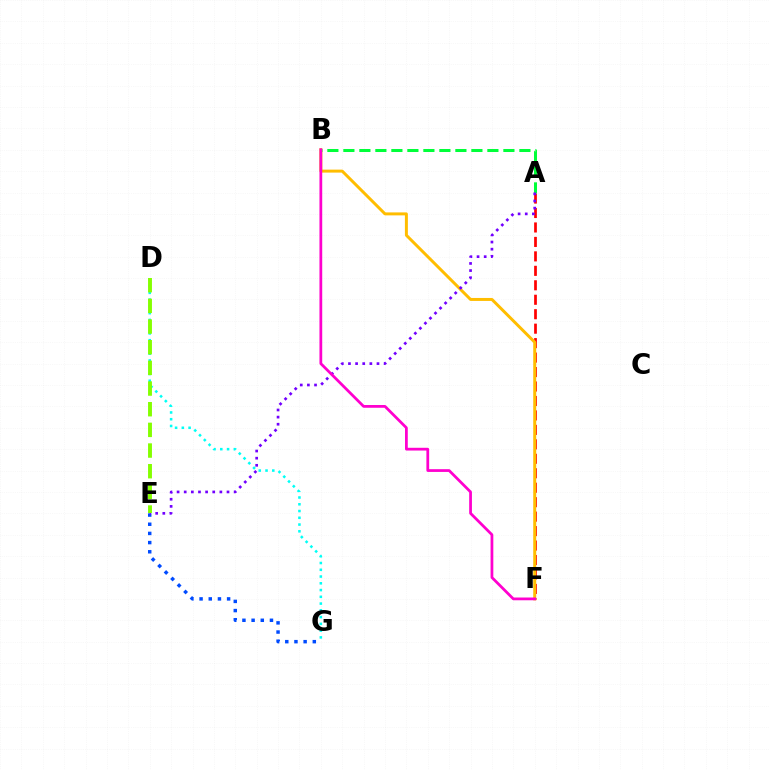{('A', 'F'): [{'color': '#ff0000', 'line_style': 'dashed', 'thickness': 1.96}], ('D', 'G'): [{'color': '#00fff6', 'line_style': 'dotted', 'thickness': 1.84}], ('B', 'F'): [{'color': '#ffbd00', 'line_style': 'solid', 'thickness': 2.14}, {'color': '#ff00cf', 'line_style': 'solid', 'thickness': 1.99}], ('A', 'B'): [{'color': '#00ff39', 'line_style': 'dashed', 'thickness': 2.17}], ('E', 'G'): [{'color': '#004bff', 'line_style': 'dotted', 'thickness': 2.49}], ('A', 'E'): [{'color': '#7200ff', 'line_style': 'dotted', 'thickness': 1.94}], ('D', 'E'): [{'color': '#84ff00', 'line_style': 'dashed', 'thickness': 2.81}]}